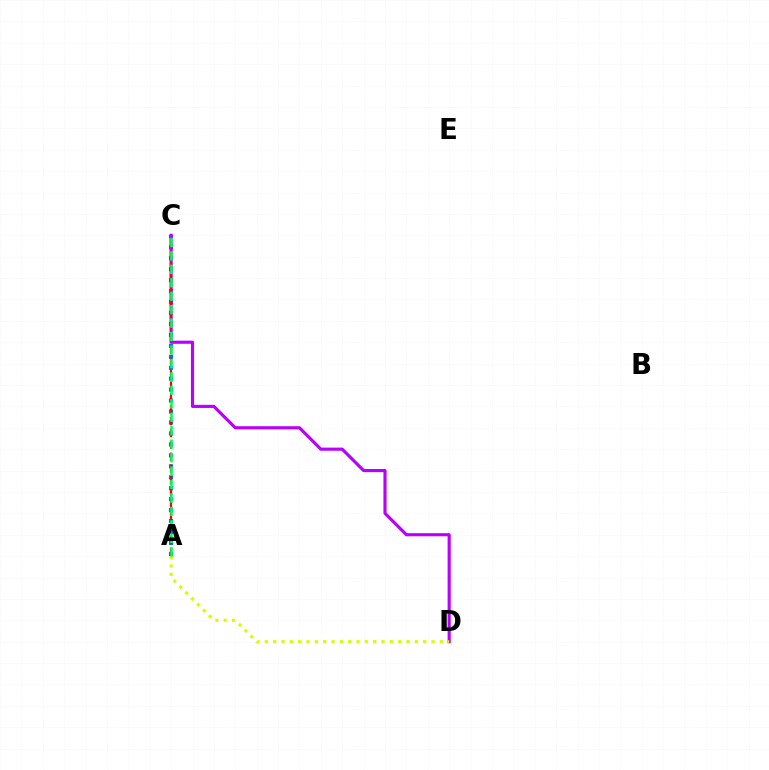{('A', 'C'): [{'color': '#0074ff', 'line_style': 'dotted', 'thickness': 2.98}, {'color': '#ff0000', 'line_style': 'dashed', 'thickness': 1.61}, {'color': '#00ff5c', 'line_style': 'dashed', 'thickness': 1.83}], ('C', 'D'): [{'color': '#b900ff', 'line_style': 'solid', 'thickness': 2.26}], ('A', 'D'): [{'color': '#d1ff00', 'line_style': 'dotted', 'thickness': 2.26}]}